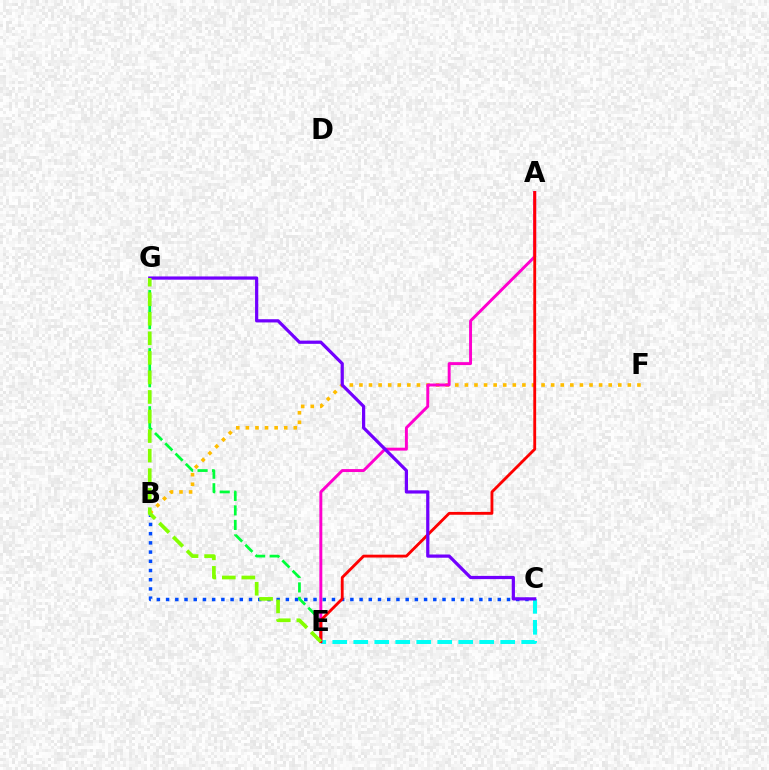{('B', 'C'): [{'color': '#004bff', 'line_style': 'dotted', 'thickness': 2.5}], ('E', 'G'): [{'color': '#00ff39', 'line_style': 'dashed', 'thickness': 1.97}, {'color': '#84ff00', 'line_style': 'dashed', 'thickness': 2.66}], ('B', 'F'): [{'color': '#ffbd00', 'line_style': 'dotted', 'thickness': 2.6}], ('C', 'E'): [{'color': '#00fff6', 'line_style': 'dashed', 'thickness': 2.85}], ('A', 'E'): [{'color': '#ff00cf', 'line_style': 'solid', 'thickness': 2.12}, {'color': '#ff0000', 'line_style': 'solid', 'thickness': 2.05}], ('C', 'G'): [{'color': '#7200ff', 'line_style': 'solid', 'thickness': 2.32}]}